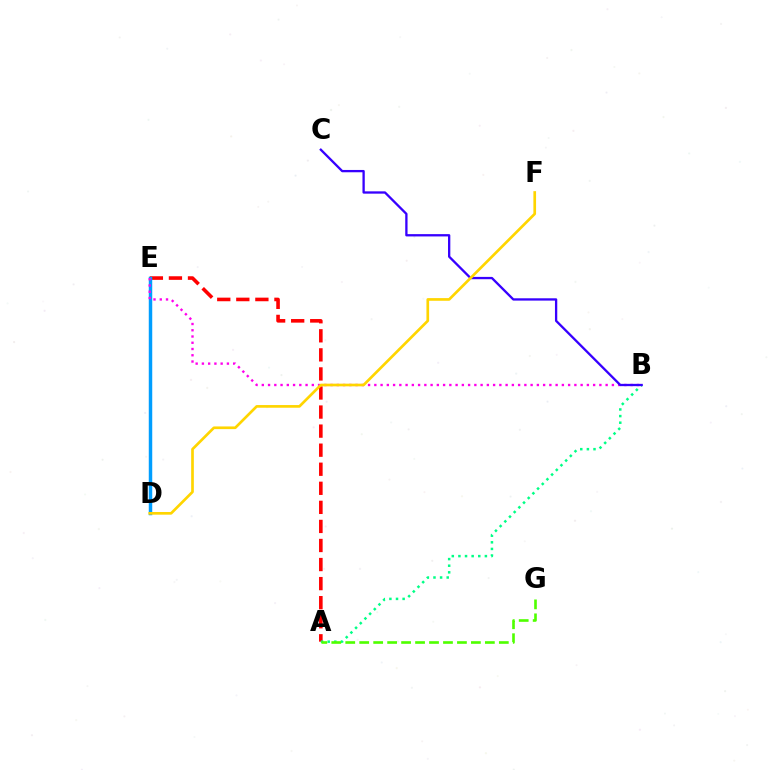{('A', 'E'): [{'color': '#ff0000', 'line_style': 'dashed', 'thickness': 2.59}], ('D', 'E'): [{'color': '#009eff', 'line_style': 'solid', 'thickness': 2.5}], ('A', 'B'): [{'color': '#00ff86', 'line_style': 'dotted', 'thickness': 1.8}], ('B', 'E'): [{'color': '#ff00ed', 'line_style': 'dotted', 'thickness': 1.7}], ('B', 'C'): [{'color': '#3700ff', 'line_style': 'solid', 'thickness': 1.66}], ('D', 'F'): [{'color': '#ffd500', 'line_style': 'solid', 'thickness': 1.93}], ('A', 'G'): [{'color': '#4fff00', 'line_style': 'dashed', 'thickness': 1.9}]}